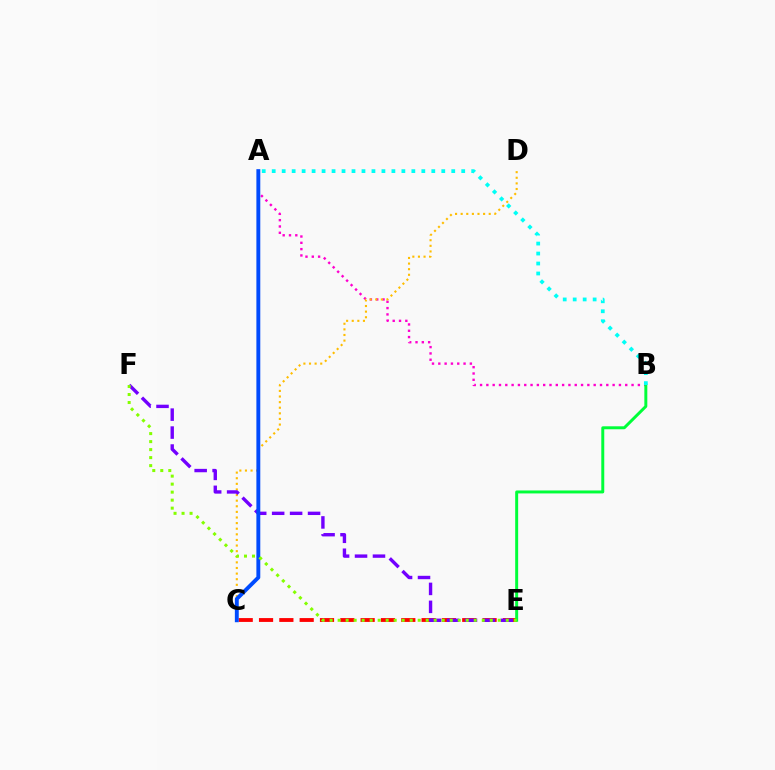{('C', 'E'): [{'color': '#ff0000', 'line_style': 'dashed', 'thickness': 2.76}], ('A', 'B'): [{'color': '#ff00cf', 'line_style': 'dotted', 'thickness': 1.72}, {'color': '#00fff6', 'line_style': 'dotted', 'thickness': 2.71}], ('C', 'D'): [{'color': '#ffbd00', 'line_style': 'dotted', 'thickness': 1.52}], ('E', 'F'): [{'color': '#7200ff', 'line_style': 'dashed', 'thickness': 2.44}, {'color': '#84ff00', 'line_style': 'dotted', 'thickness': 2.18}], ('B', 'E'): [{'color': '#00ff39', 'line_style': 'solid', 'thickness': 2.13}], ('A', 'C'): [{'color': '#004bff', 'line_style': 'solid', 'thickness': 2.8}]}